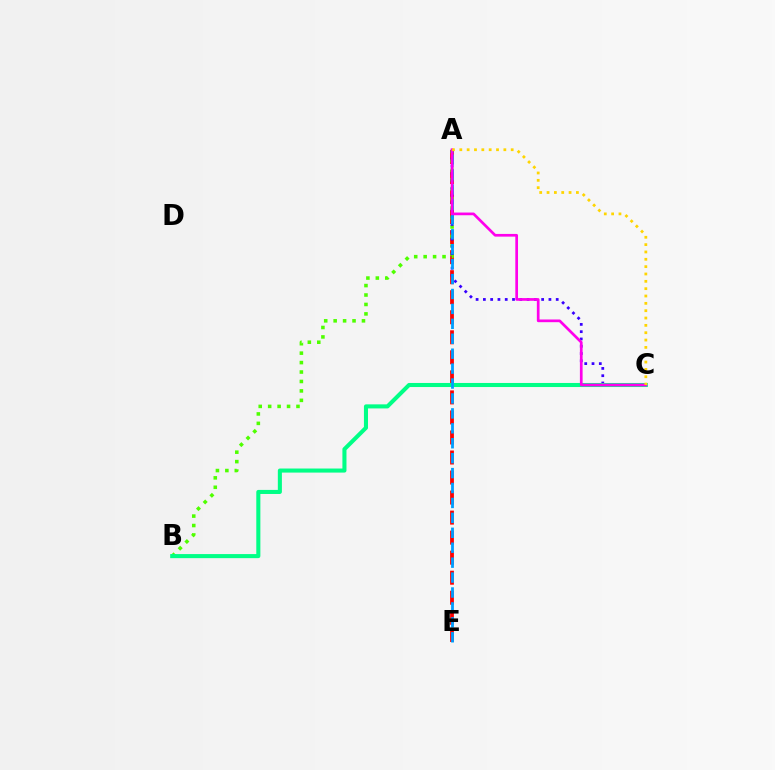{('A', 'E'): [{'color': '#ff0000', 'line_style': 'dashed', 'thickness': 2.72}, {'color': '#009eff', 'line_style': 'dashed', 'thickness': 2.03}], ('A', 'B'): [{'color': '#4fff00', 'line_style': 'dotted', 'thickness': 2.56}], ('A', 'C'): [{'color': '#3700ff', 'line_style': 'dotted', 'thickness': 1.98}, {'color': '#ff00ed', 'line_style': 'solid', 'thickness': 1.94}, {'color': '#ffd500', 'line_style': 'dotted', 'thickness': 1.99}], ('B', 'C'): [{'color': '#00ff86', 'line_style': 'solid', 'thickness': 2.93}]}